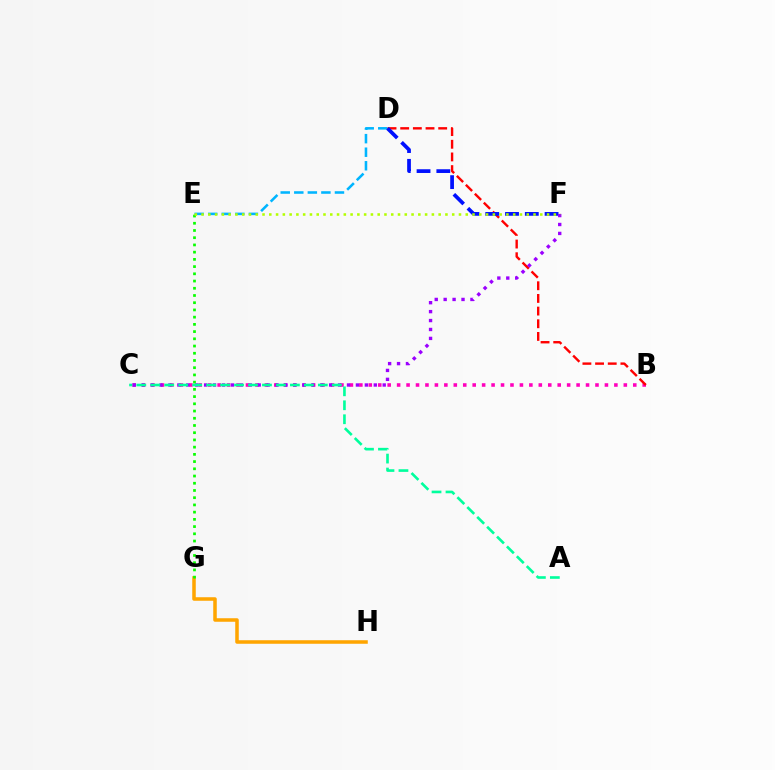{('D', 'E'): [{'color': '#00b5ff', 'line_style': 'dashed', 'thickness': 1.84}], ('G', 'H'): [{'color': '#ffa500', 'line_style': 'solid', 'thickness': 2.54}], ('B', 'C'): [{'color': '#ff00bd', 'line_style': 'dotted', 'thickness': 2.57}], ('E', 'G'): [{'color': '#08ff00', 'line_style': 'dotted', 'thickness': 1.96}], ('B', 'D'): [{'color': '#ff0000', 'line_style': 'dashed', 'thickness': 1.72}], ('D', 'F'): [{'color': '#0010ff', 'line_style': 'dashed', 'thickness': 2.69}], ('C', 'F'): [{'color': '#9b00ff', 'line_style': 'dotted', 'thickness': 2.43}], ('A', 'C'): [{'color': '#00ff9d', 'line_style': 'dashed', 'thickness': 1.9}], ('E', 'F'): [{'color': '#b3ff00', 'line_style': 'dotted', 'thickness': 1.84}]}